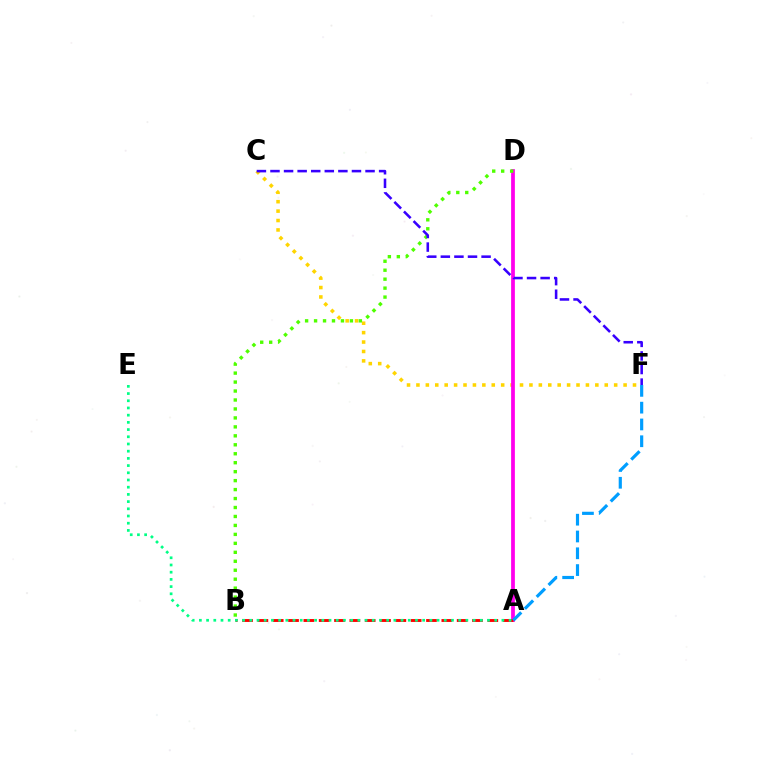{('C', 'F'): [{'color': '#ffd500', 'line_style': 'dotted', 'thickness': 2.56}, {'color': '#3700ff', 'line_style': 'dashed', 'thickness': 1.84}], ('A', 'D'): [{'color': '#ff00ed', 'line_style': 'solid', 'thickness': 2.71}], ('B', 'D'): [{'color': '#4fff00', 'line_style': 'dotted', 'thickness': 2.43}], ('A', 'B'): [{'color': '#ff0000', 'line_style': 'dashed', 'thickness': 2.08}], ('A', 'E'): [{'color': '#00ff86', 'line_style': 'dotted', 'thickness': 1.96}], ('A', 'F'): [{'color': '#009eff', 'line_style': 'dashed', 'thickness': 2.28}]}